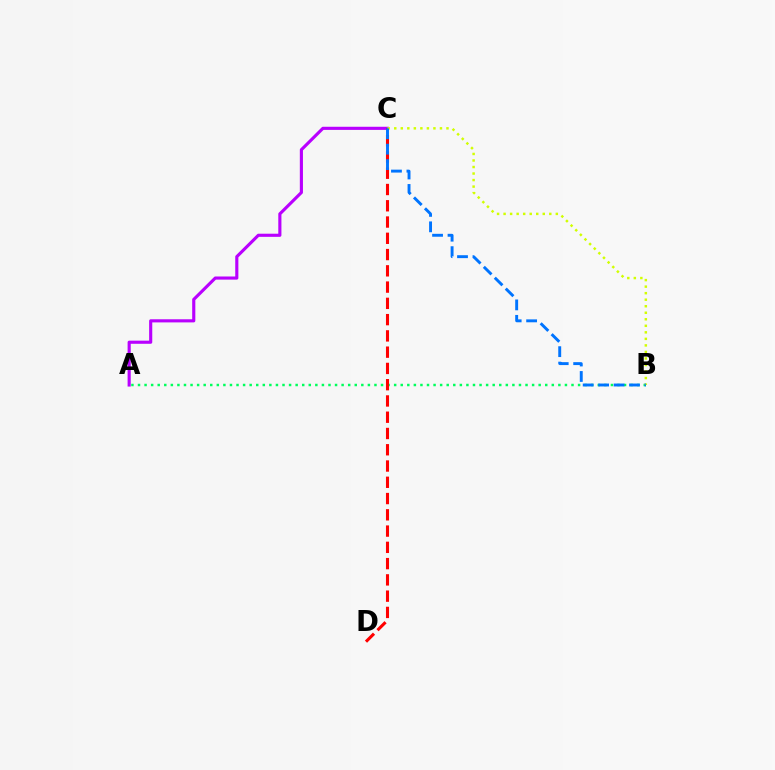{('A', 'C'): [{'color': '#b900ff', 'line_style': 'solid', 'thickness': 2.25}], ('A', 'B'): [{'color': '#00ff5c', 'line_style': 'dotted', 'thickness': 1.78}], ('C', 'D'): [{'color': '#ff0000', 'line_style': 'dashed', 'thickness': 2.21}], ('B', 'C'): [{'color': '#d1ff00', 'line_style': 'dotted', 'thickness': 1.77}, {'color': '#0074ff', 'line_style': 'dashed', 'thickness': 2.1}]}